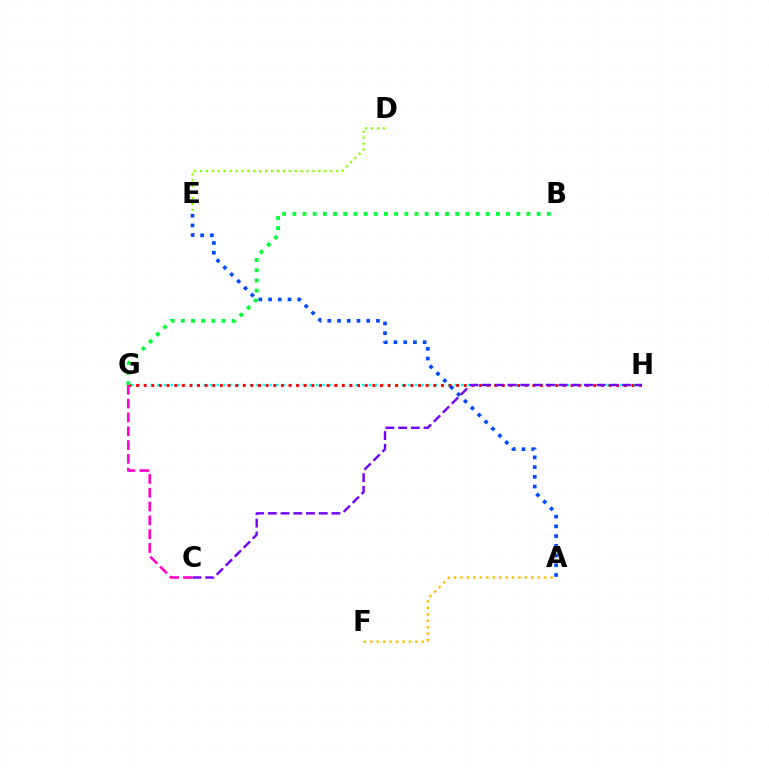{('G', 'H'): [{'color': '#00fff6', 'line_style': 'dotted', 'thickness': 1.8}, {'color': '#ff0000', 'line_style': 'dotted', 'thickness': 2.07}], ('D', 'E'): [{'color': '#84ff00', 'line_style': 'dotted', 'thickness': 1.61}], ('A', 'E'): [{'color': '#004bff', 'line_style': 'dotted', 'thickness': 2.64}], ('B', 'G'): [{'color': '#00ff39', 'line_style': 'dotted', 'thickness': 2.77}], ('A', 'F'): [{'color': '#ffbd00', 'line_style': 'dotted', 'thickness': 1.75}], ('C', 'H'): [{'color': '#7200ff', 'line_style': 'dashed', 'thickness': 1.73}], ('C', 'G'): [{'color': '#ff00cf', 'line_style': 'dashed', 'thickness': 1.88}]}